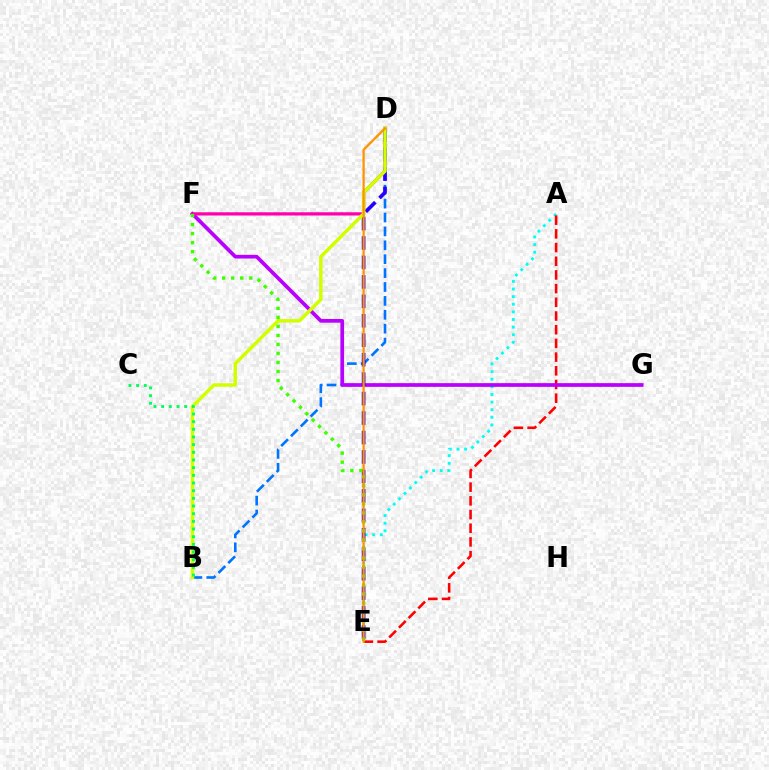{('A', 'E'): [{'color': '#00fff6', 'line_style': 'dotted', 'thickness': 2.07}, {'color': '#ff0000', 'line_style': 'dashed', 'thickness': 1.86}], ('B', 'D'): [{'color': '#0074ff', 'line_style': 'dashed', 'thickness': 1.89}, {'color': '#d1ff00', 'line_style': 'solid', 'thickness': 2.52}], ('F', 'G'): [{'color': '#b900ff', 'line_style': 'solid', 'thickness': 2.67}], ('D', 'F'): [{'color': '#ff00ac', 'line_style': 'solid', 'thickness': 2.33}], ('D', 'E'): [{'color': '#2500ff', 'line_style': 'dashed', 'thickness': 2.64}, {'color': '#ff9400', 'line_style': 'solid', 'thickness': 1.64}], ('E', 'F'): [{'color': '#3dff00', 'line_style': 'dotted', 'thickness': 2.45}], ('B', 'C'): [{'color': '#00ff5c', 'line_style': 'dotted', 'thickness': 2.08}]}